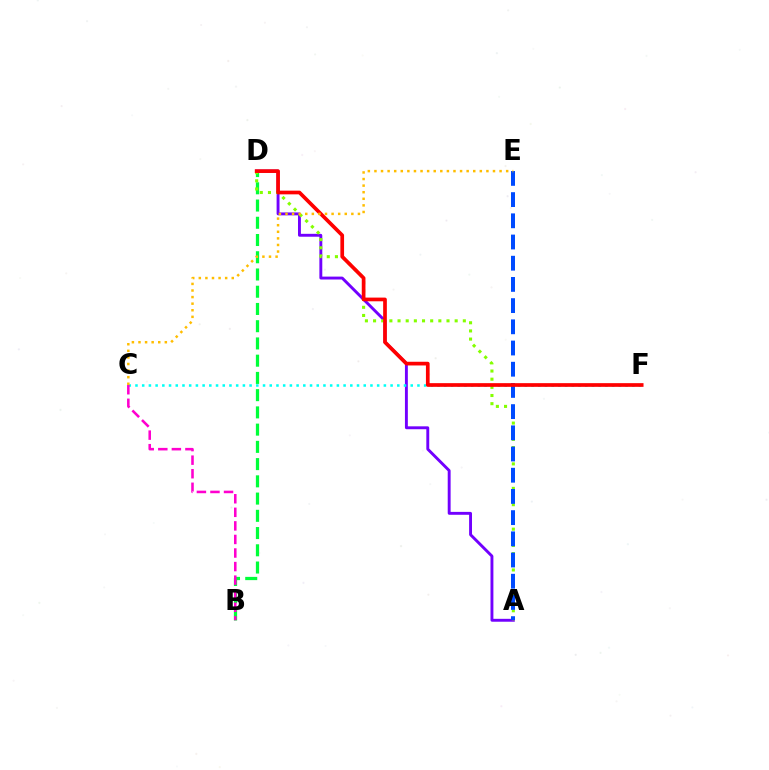{('B', 'D'): [{'color': '#00ff39', 'line_style': 'dashed', 'thickness': 2.34}], ('A', 'D'): [{'color': '#7200ff', 'line_style': 'solid', 'thickness': 2.09}, {'color': '#84ff00', 'line_style': 'dotted', 'thickness': 2.22}], ('C', 'F'): [{'color': '#00fff6', 'line_style': 'dotted', 'thickness': 1.82}], ('A', 'E'): [{'color': '#004bff', 'line_style': 'dashed', 'thickness': 2.88}], ('B', 'C'): [{'color': '#ff00cf', 'line_style': 'dashed', 'thickness': 1.84}], ('D', 'F'): [{'color': '#ff0000', 'line_style': 'solid', 'thickness': 2.66}], ('C', 'E'): [{'color': '#ffbd00', 'line_style': 'dotted', 'thickness': 1.79}]}